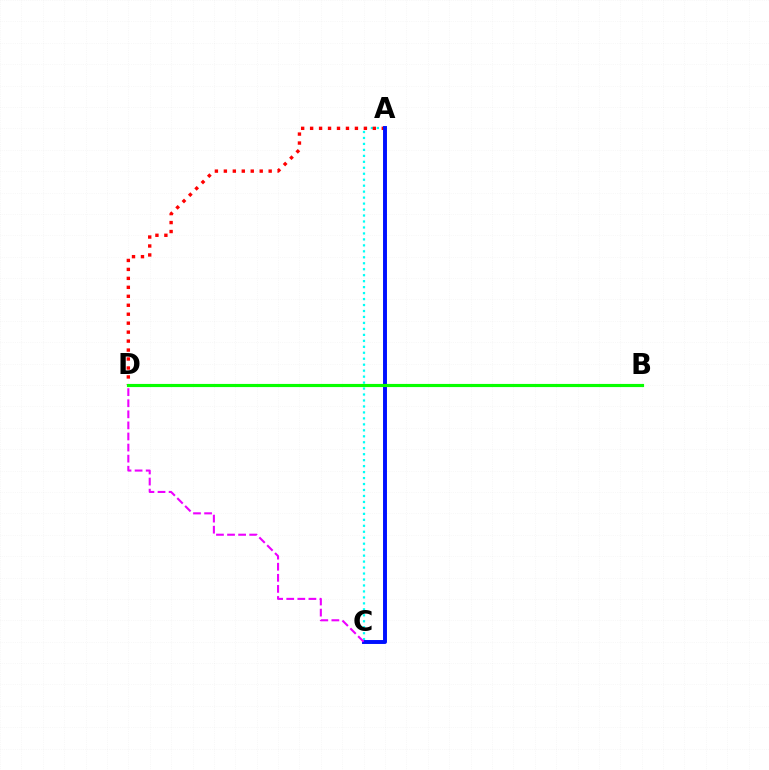{('A', 'C'): [{'color': '#00fff6', 'line_style': 'dotted', 'thickness': 1.62}, {'color': '#0010ff', 'line_style': 'solid', 'thickness': 2.83}], ('B', 'D'): [{'color': '#fcf500', 'line_style': 'solid', 'thickness': 1.88}, {'color': '#08ff00', 'line_style': 'solid', 'thickness': 2.27}], ('A', 'D'): [{'color': '#ff0000', 'line_style': 'dotted', 'thickness': 2.43}], ('C', 'D'): [{'color': '#ee00ff', 'line_style': 'dashed', 'thickness': 1.51}]}